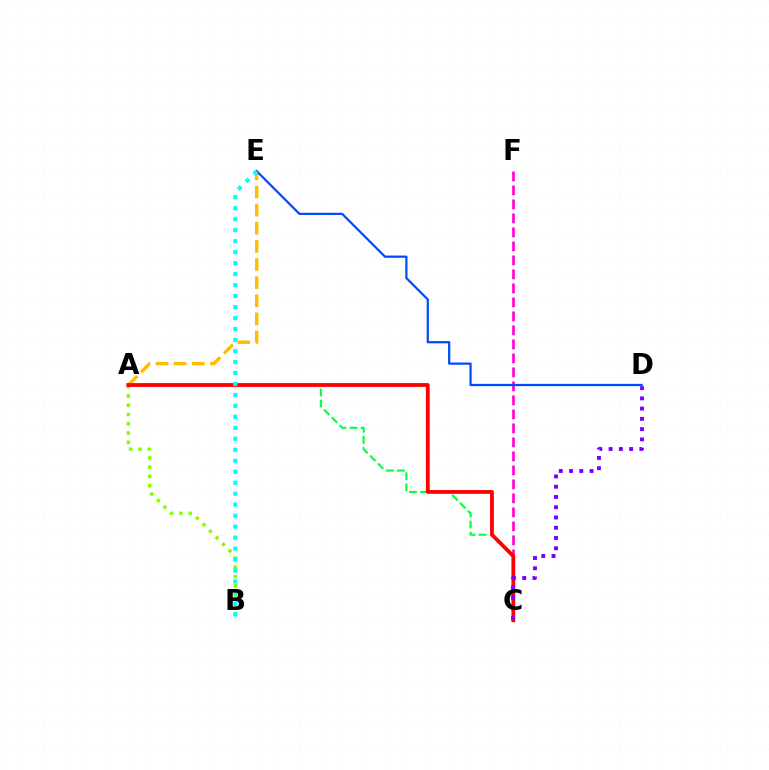{('A', 'E'): [{'color': '#ffbd00', 'line_style': 'dashed', 'thickness': 2.46}], ('C', 'F'): [{'color': '#ff00cf', 'line_style': 'dashed', 'thickness': 1.9}], ('A', 'B'): [{'color': '#84ff00', 'line_style': 'dotted', 'thickness': 2.51}], ('A', 'C'): [{'color': '#00ff39', 'line_style': 'dashed', 'thickness': 1.51}, {'color': '#ff0000', 'line_style': 'solid', 'thickness': 2.74}], ('D', 'E'): [{'color': '#004bff', 'line_style': 'solid', 'thickness': 1.61}], ('C', 'D'): [{'color': '#7200ff', 'line_style': 'dotted', 'thickness': 2.79}], ('B', 'E'): [{'color': '#00fff6', 'line_style': 'dotted', 'thickness': 2.98}]}